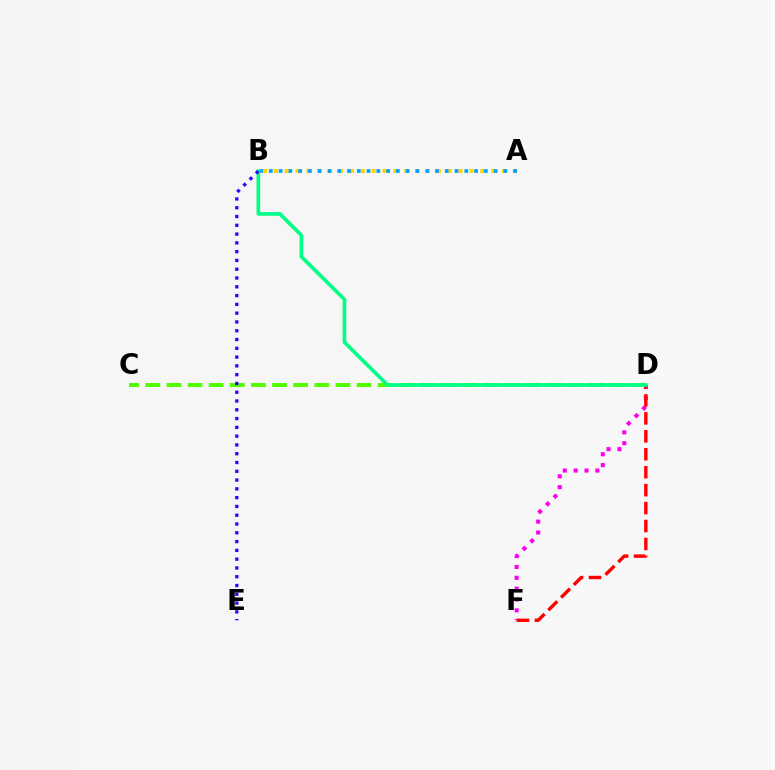{('A', 'B'): [{'color': '#ffd500', 'line_style': 'dotted', 'thickness': 2.95}, {'color': '#009eff', 'line_style': 'dotted', 'thickness': 2.66}], ('D', 'F'): [{'color': '#ff00ed', 'line_style': 'dotted', 'thickness': 2.95}, {'color': '#ff0000', 'line_style': 'dashed', 'thickness': 2.44}], ('C', 'D'): [{'color': '#4fff00', 'line_style': 'dashed', 'thickness': 2.87}], ('B', 'D'): [{'color': '#00ff86', 'line_style': 'solid', 'thickness': 2.63}], ('B', 'E'): [{'color': '#3700ff', 'line_style': 'dotted', 'thickness': 2.39}]}